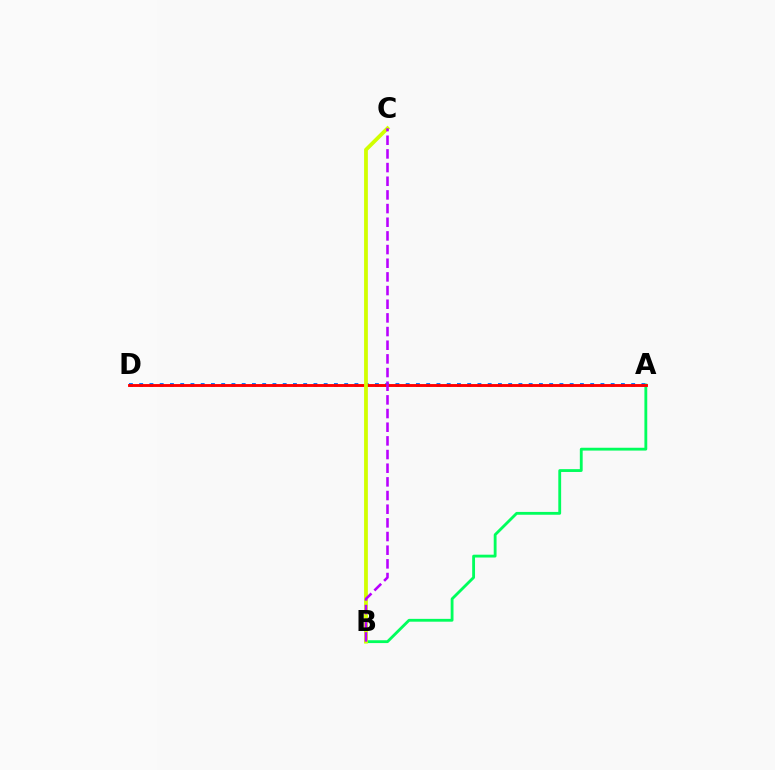{('A', 'D'): [{'color': '#0074ff', 'line_style': 'dotted', 'thickness': 2.78}, {'color': '#ff0000', 'line_style': 'solid', 'thickness': 2.07}], ('A', 'B'): [{'color': '#00ff5c', 'line_style': 'solid', 'thickness': 2.04}], ('B', 'C'): [{'color': '#d1ff00', 'line_style': 'solid', 'thickness': 2.72}, {'color': '#b900ff', 'line_style': 'dashed', 'thickness': 1.86}]}